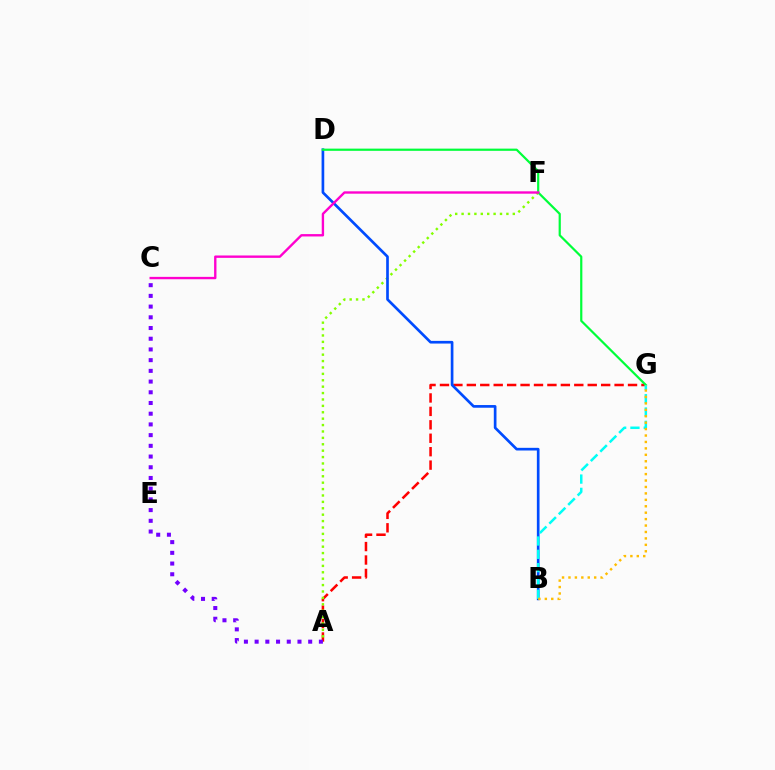{('A', 'G'): [{'color': '#ff0000', 'line_style': 'dashed', 'thickness': 1.82}], ('A', 'F'): [{'color': '#84ff00', 'line_style': 'dotted', 'thickness': 1.74}], ('B', 'D'): [{'color': '#004bff', 'line_style': 'solid', 'thickness': 1.93}], ('D', 'G'): [{'color': '#00ff39', 'line_style': 'solid', 'thickness': 1.59}], ('B', 'G'): [{'color': '#00fff6', 'line_style': 'dashed', 'thickness': 1.81}, {'color': '#ffbd00', 'line_style': 'dotted', 'thickness': 1.75}], ('A', 'C'): [{'color': '#7200ff', 'line_style': 'dotted', 'thickness': 2.91}], ('C', 'F'): [{'color': '#ff00cf', 'line_style': 'solid', 'thickness': 1.71}]}